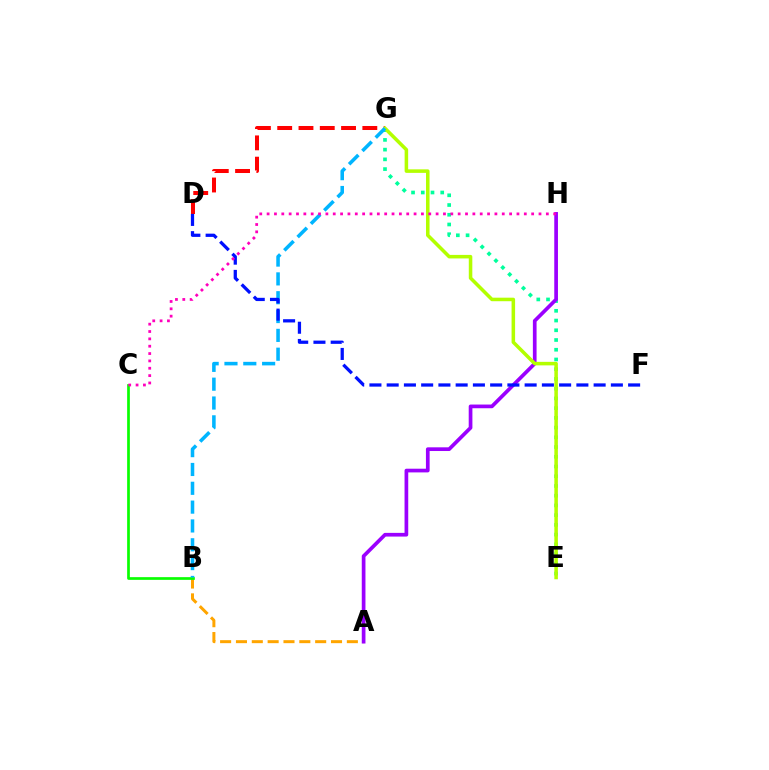{('E', 'G'): [{'color': '#00ff9d', 'line_style': 'dotted', 'thickness': 2.64}, {'color': '#b3ff00', 'line_style': 'solid', 'thickness': 2.54}], ('A', 'B'): [{'color': '#ffa500', 'line_style': 'dashed', 'thickness': 2.15}], ('D', 'G'): [{'color': '#ff0000', 'line_style': 'dashed', 'thickness': 2.89}], ('B', 'C'): [{'color': '#08ff00', 'line_style': 'solid', 'thickness': 1.95}], ('A', 'H'): [{'color': '#9b00ff', 'line_style': 'solid', 'thickness': 2.66}], ('B', 'G'): [{'color': '#00b5ff', 'line_style': 'dashed', 'thickness': 2.56}], ('D', 'F'): [{'color': '#0010ff', 'line_style': 'dashed', 'thickness': 2.34}], ('C', 'H'): [{'color': '#ff00bd', 'line_style': 'dotted', 'thickness': 2.0}]}